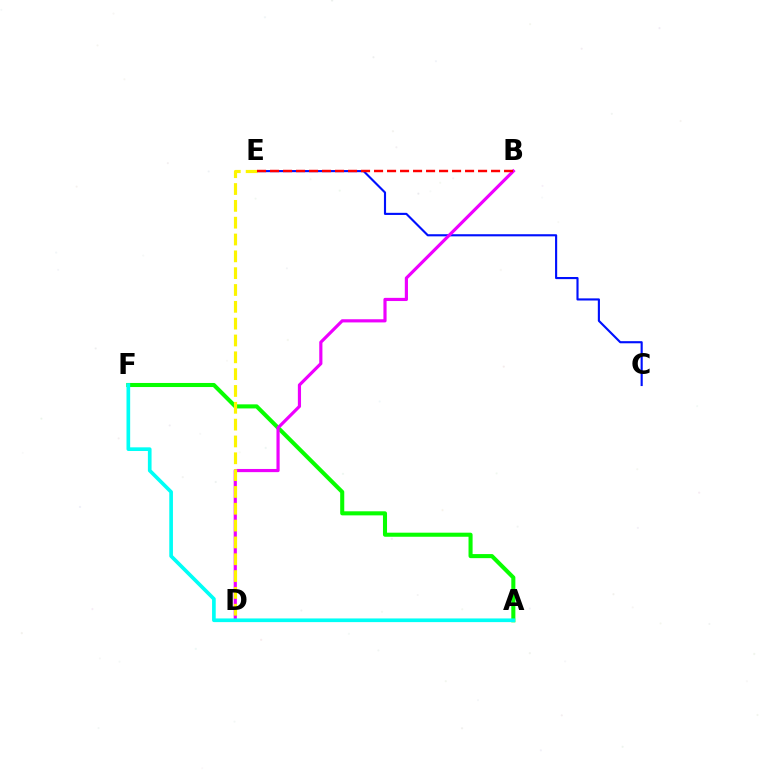{('A', 'F'): [{'color': '#08ff00', 'line_style': 'solid', 'thickness': 2.93}, {'color': '#00fff6', 'line_style': 'solid', 'thickness': 2.64}], ('C', 'E'): [{'color': '#0010ff', 'line_style': 'solid', 'thickness': 1.53}], ('B', 'D'): [{'color': '#ee00ff', 'line_style': 'solid', 'thickness': 2.28}], ('D', 'E'): [{'color': '#fcf500', 'line_style': 'dashed', 'thickness': 2.29}], ('B', 'E'): [{'color': '#ff0000', 'line_style': 'dashed', 'thickness': 1.77}]}